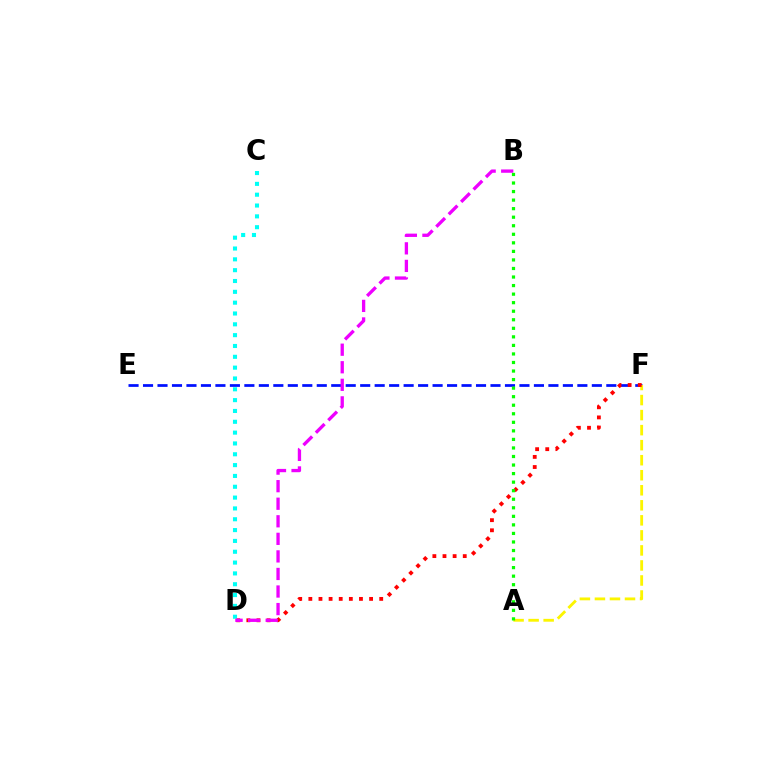{('E', 'F'): [{'color': '#0010ff', 'line_style': 'dashed', 'thickness': 1.97}], ('A', 'F'): [{'color': '#fcf500', 'line_style': 'dashed', 'thickness': 2.04}], ('D', 'F'): [{'color': '#ff0000', 'line_style': 'dotted', 'thickness': 2.75}], ('C', 'D'): [{'color': '#00fff6', 'line_style': 'dotted', 'thickness': 2.94}], ('B', 'D'): [{'color': '#ee00ff', 'line_style': 'dashed', 'thickness': 2.39}], ('A', 'B'): [{'color': '#08ff00', 'line_style': 'dotted', 'thickness': 2.32}]}